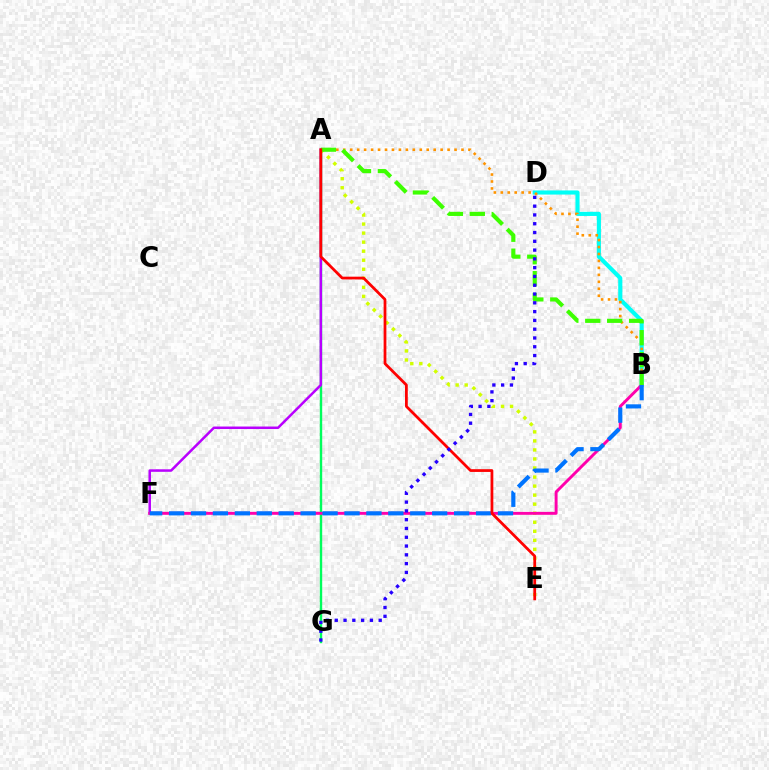{('A', 'G'): [{'color': '#00ff5c', 'line_style': 'solid', 'thickness': 1.73}], ('B', 'D'): [{'color': '#00fff6', 'line_style': 'solid', 'thickness': 2.97}], ('A', 'F'): [{'color': '#b900ff', 'line_style': 'solid', 'thickness': 1.81}], ('A', 'E'): [{'color': '#d1ff00', 'line_style': 'dotted', 'thickness': 2.46}, {'color': '#ff0000', 'line_style': 'solid', 'thickness': 1.99}], ('B', 'F'): [{'color': '#ff00ac', 'line_style': 'solid', 'thickness': 2.11}, {'color': '#0074ff', 'line_style': 'dashed', 'thickness': 2.98}], ('A', 'B'): [{'color': '#ff9400', 'line_style': 'dotted', 'thickness': 1.89}, {'color': '#3dff00', 'line_style': 'dashed', 'thickness': 2.98}], ('D', 'G'): [{'color': '#2500ff', 'line_style': 'dotted', 'thickness': 2.39}]}